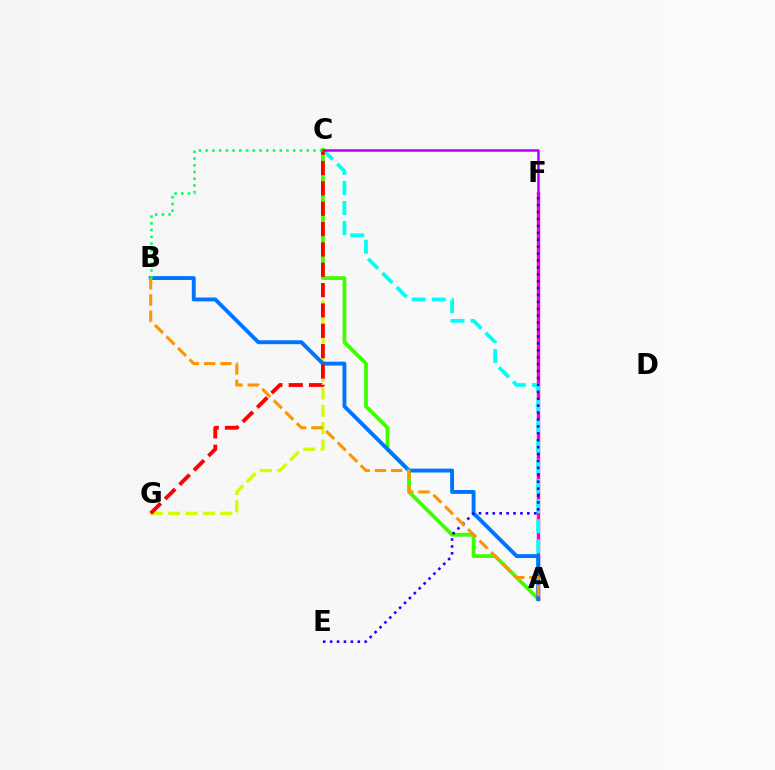{('C', 'G'): [{'color': '#d1ff00', 'line_style': 'dashed', 'thickness': 2.36}, {'color': '#ff0000', 'line_style': 'dashed', 'thickness': 2.76}], ('A', 'C'): [{'color': '#3dff00', 'line_style': 'solid', 'thickness': 2.71}, {'color': '#00fff6', 'line_style': 'dashed', 'thickness': 2.73}], ('A', 'F'): [{'color': '#ff00ac', 'line_style': 'solid', 'thickness': 2.44}], ('A', 'B'): [{'color': '#0074ff', 'line_style': 'solid', 'thickness': 2.8}, {'color': '#ff9400', 'line_style': 'dashed', 'thickness': 2.21}], ('E', 'F'): [{'color': '#2500ff', 'line_style': 'dotted', 'thickness': 1.88}], ('C', 'F'): [{'color': '#b900ff', 'line_style': 'solid', 'thickness': 1.82}], ('B', 'C'): [{'color': '#00ff5c', 'line_style': 'dotted', 'thickness': 1.83}]}